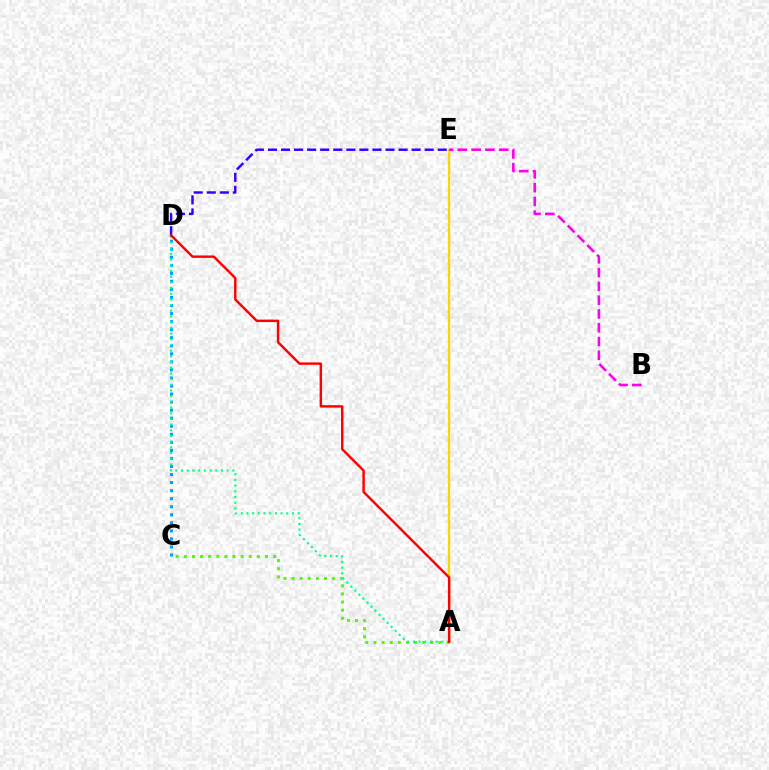{('C', 'D'): [{'color': '#009eff', 'line_style': 'dotted', 'thickness': 2.19}], ('A', 'E'): [{'color': '#ffd500', 'line_style': 'solid', 'thickness': 1.65}], ('D', 'E'): [{'color': '#3700ff', 'line_style': 'dashed', 'thickness': 1.77}], ('B', 'E'): [{'color': '#ff00ed', 'line_style': 'dashed', 'thickness': 1.87}], ('A', 'C'): [{'color': '#4fff00', 'line_style': 'dotted', 'thickness': 2.2}], ('A', 'D'): [{'color': '#00ff86', 'line_style': 'dotted', 'thickness': 1.55}, {'color': '#ff0000', 'line_style': 'solid', 'thickness': 1.74}]}